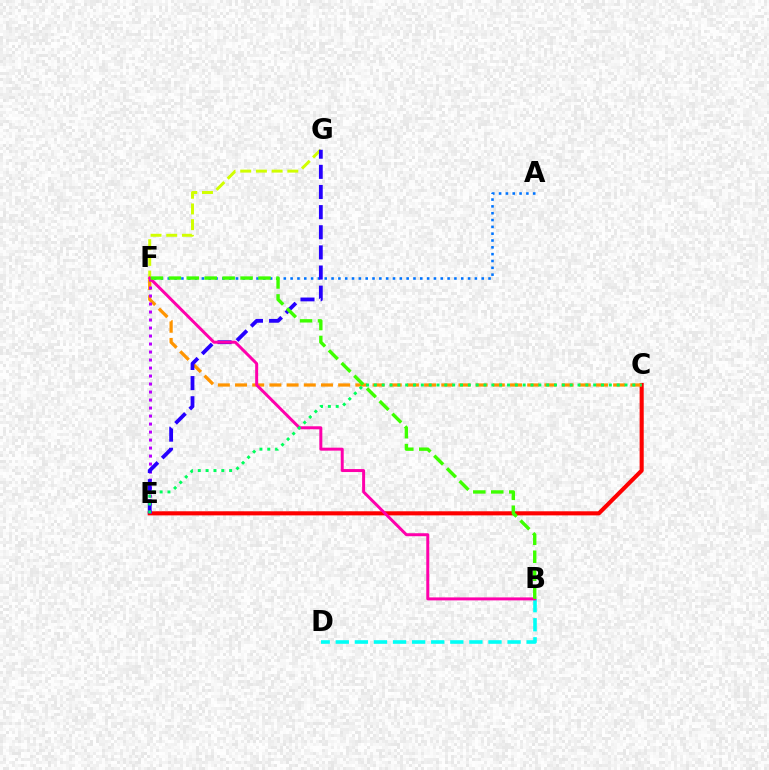{('C', 'E'): [{'color': '#ff0000', 'line_style': 'solid', 'thickness': 2.95}, {'color': '#00ff5c', 'line_style': 'dotted', 'thickness': 2.13}], ('C', 'F'): [{'color': '#ff9400', 'line_style': 'dashed', 'thickness': 2.33}], ('F', 'G'): [{'color': '#d1ff00', 'line_style': 'dashed', 'thickness': 2.13}], ('A', 'F'): [{'color': '#0074ff', 'line_style': 'dotted', 'thickness': 1.85}], ('B', 'D'): [{'color': '#00fff6', 'line_style': 'dashed', 'thickness': 2.59}], ('E', 'F'): [{'color': '#b900ff', 'line_style': 'dotted', 'thickness': 2.17}], ('E', 'G'): [{'color': '#2500ff', 'line_style': 'dashed', 'thickness': 2.73}], ('B', 'F'): [{'color': '#ff00ac', 'line_style': 'solid', 'thickness': 2.14}, {'color': '#3dff00', 'line_style': 'dashed', 'thickness': 2.44}]}